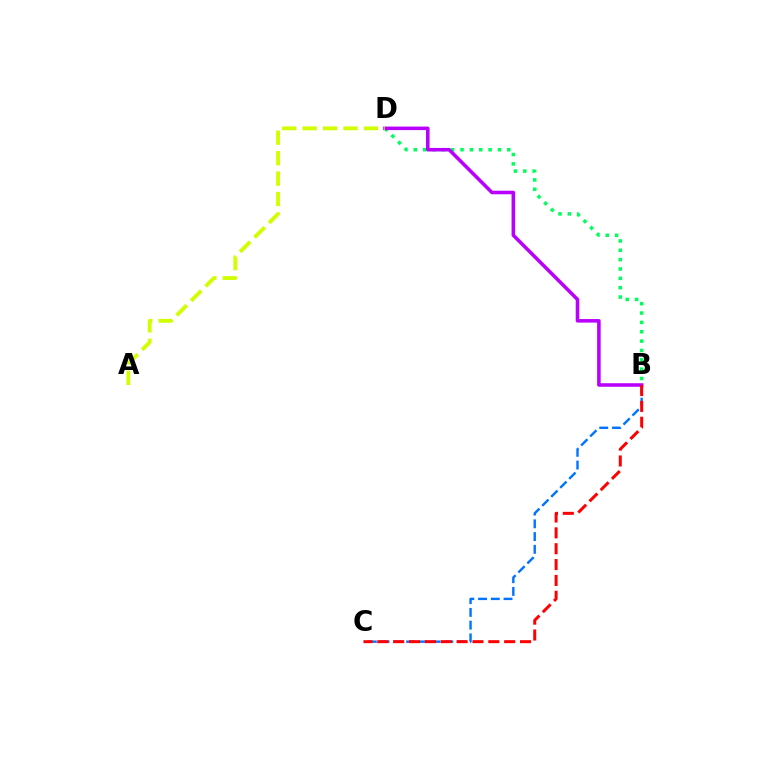{('B', 'C'): [{'color': '#0074ff', 'line_style': 'dashed', 'thickness': 1.73}, {'color': '#ff0000', 'line_style': 'dashed', 'thickness': 2.15}], ('B', 'D'): [{'color': '#00ff5c', 'line_style': 'dotted', 'thickness': 2.54}, {'color': '#b900ff', 'line_style': 'solid', 'thickness': 2.56}], ('A', 'D'): [{'color': '#d1ff00', 'line_style': 'dashed', 'thickness': 2.78}]}